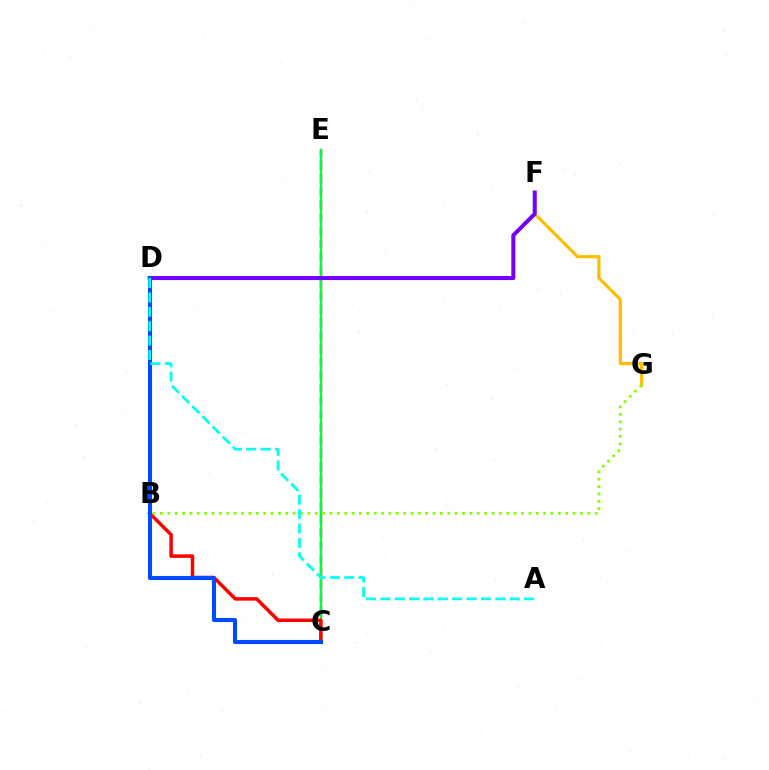{('F', 'G'): [{'color': '#ffbd00', 'line_style': 'solid', 'thickness': 2.28}], ('C', 'E'): [{'color': '#ff00cf', 'line_style': 'dashed', 'thickness': 1.78}, {'color': '#00ff39', 'line_style': 'solid', 'thickness': 1.77}], ('D', 'F'): [{'color': '#7200ff', 'line_style': 'solid', 'thickness': 2.9}], ('B', 'C'): [{'color': '#ff0000', 'line_style': 'solid', 'thickness': 2.52}], ('C', 'D'): [{'color': '#004bff', 'line_style': 'solid', 'thickness': 2.93}], ('B', 'G'): [{'color': '#84ff00', 'line_style': 'dotted', 'thickness': 2.0}], ('A', 'D'): [{'color': '#00fff6', 'line_style': 'dashed', 'thickness': 1.95}]}